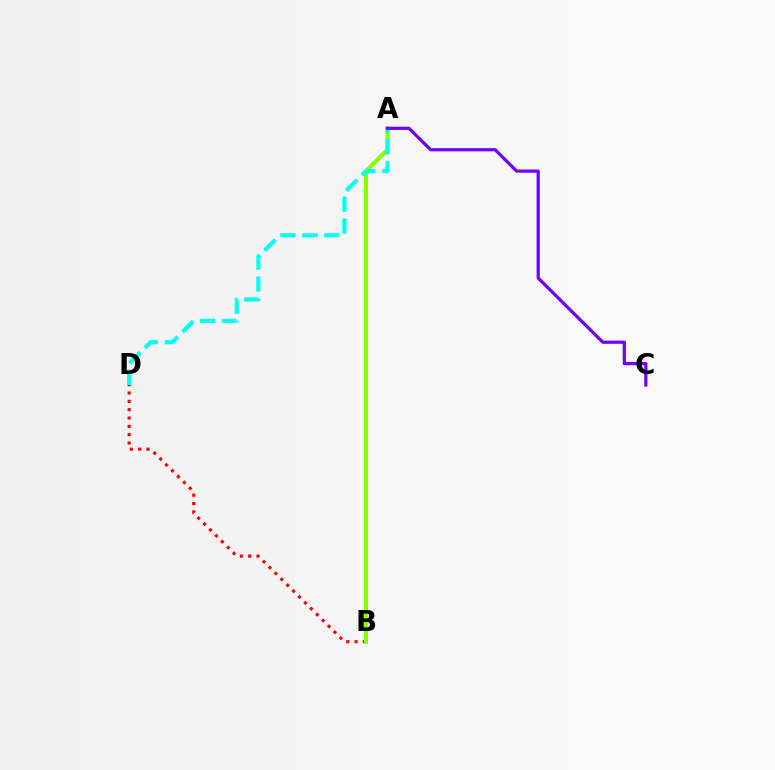{('B', 'D'): [{'color': '#ff0000', 'line_style': 'dotted', 'thickness': 2.26}], ('A', 'B'): [{'color': '#84ff00', 'line_style': 'solid', 'thickness': 2.86}], ('A', 'D'): [{'color': '#00fff6', 'line_style': 'dashed', 'thickness': 2.98}], ('A', 'C'): [{'color': '#7200ff', 'line_style': 'solid', 'thickness': 2.31}]}